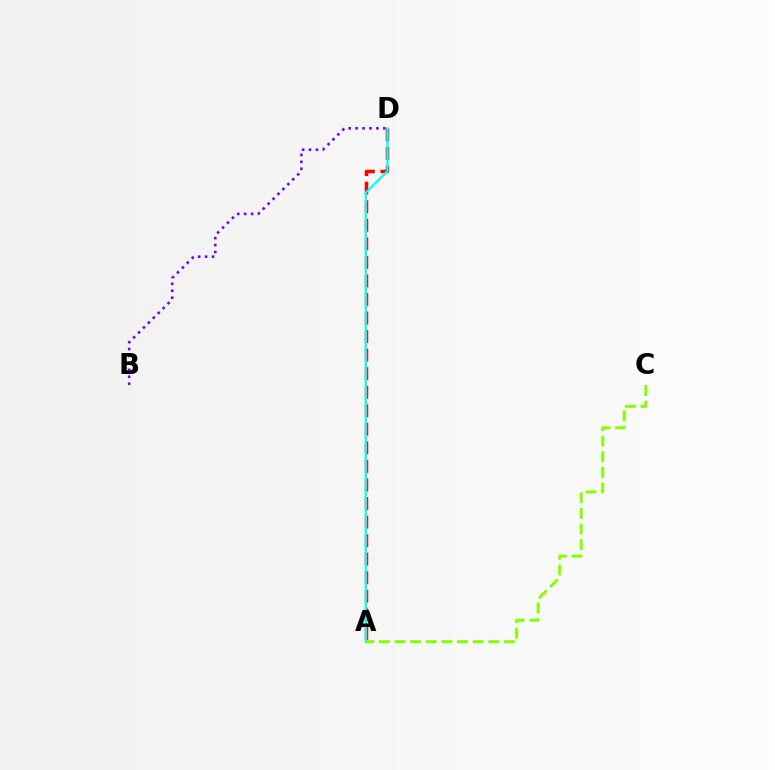{('A', 'D'): [{'color': '#ff0000', 'line_style': 'dashed', 'thickness': 2.52}, {'color': '#00fff6', 'line_style': 'solid', 'thickness': 1.64}], ('B', 'D'): [{'color': '#7200ff', 'line_style': 'dotted', 'thickness': 1.88}], ('A', 'C'): [{'color': '#84ff00', 'line_style': 'dashed', 'thickness': 2.12}]}